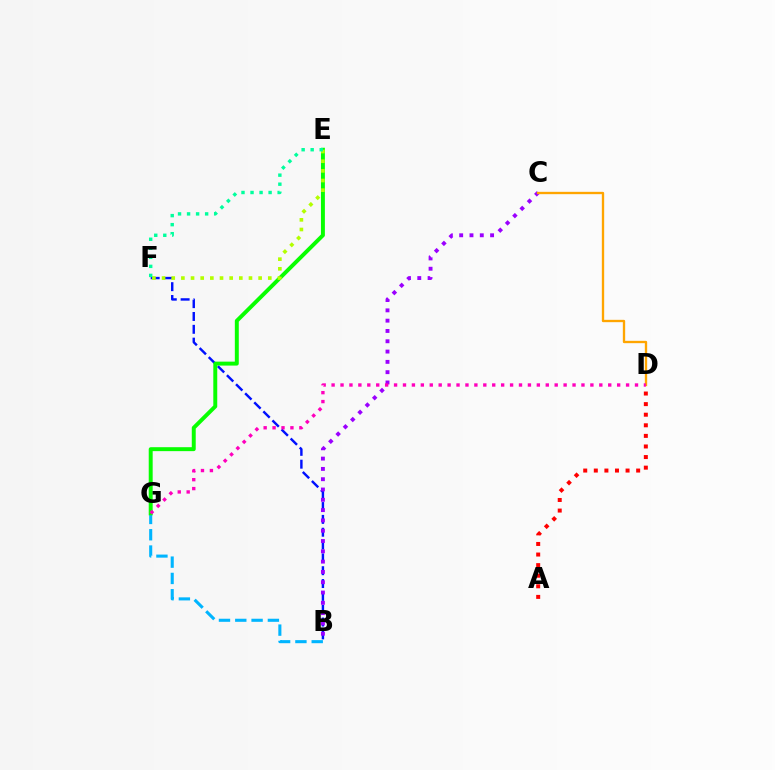{('B', 'G'): [{'color': '#00b5ff', 'line_style': 'dashed', 'thickness': 2.22}], ('B', 'F'): [{'color': '#0010ff', 'line_style': 'dashed', 'thickness': 1.74}], ('E', 'G'): [{'color': '#08ff00', 'line_style': 'solid', 'thickness': 2.84}], ('E', 'F'): [{'color': '#b3ff00', 'line_style': 'dotted', 'thickness': 2.62}, {'color': '#00ff9d', 'line_style': 'dotted', 'thickness': 2.45}], ('B', 'C'): [{'color': '#9b00ff', 'line_style': 'dotted', 'thickness': 2.8}], ('A', 'D'): [{'color': '#ff0000', 'line_style': 'dotted', 'thickness': 2.88}], ('C', 'D'): [{'color': '#ffa500', 'line_style': 'solid', 'thickness': 1.68}], ('D', 'G'): [{'color': '#ff00bd', 'line_style': 'dotted', 'thickness': 2.42}]}